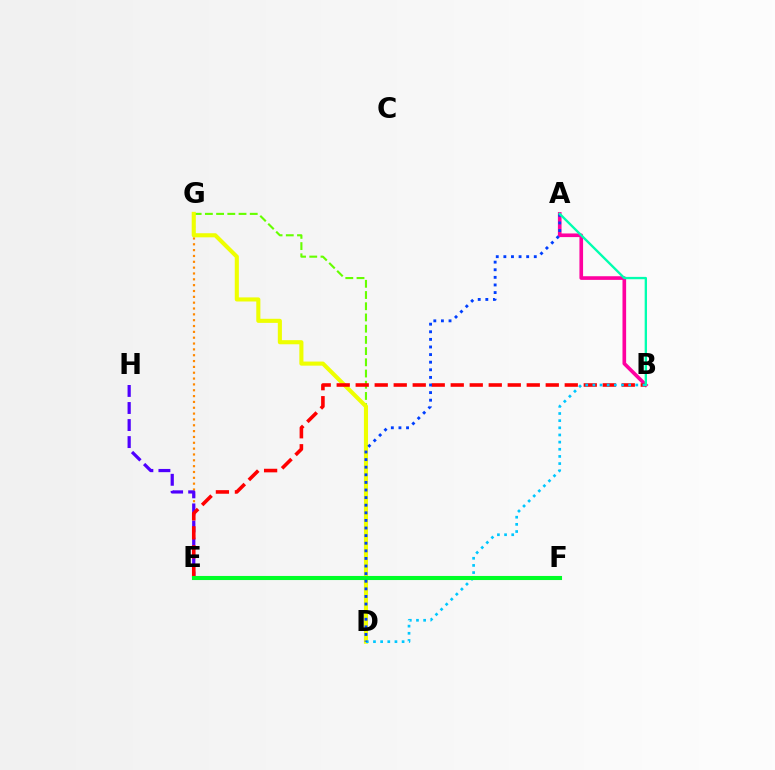{('E', 'G'): [{'color': '#ff8800', 'line_style': 'dotted', 'thickness': 1.59}], ('E', 'H'): [{'color': '#4f00ff', 'line_style': 'dashed', 'thickness': 2.32}], ('D', 'G'): [{'color': '#66ff00', 'line_style': 'dashed', 'thickness': 1.52}, {'color': '#eeff00', 'line_style': 'solid', 'thickness': 2.95}], ('E', 'F'): [{'color': '#d600ff', 'line_style': 'dotted', 'thickness': 1.88}, {'color': '#00ff27', 'line_style': 'solid', 'thickness': 2.94}], ('A', 'B'): [{'color': '#ff00a0', 'line_style': 'solid', 'thickness': 2.62}, {'color': '#00ffaf', 'line_style': 'solid', 'thickness': 1.69}], ('B', 'E'): [{'color': '#ff0000', 'line_style': 'dashed', 'thickness': 2.58}], ('B', 'D'): [{'color': '#00c7ff', 'line_style': 'dotted', 'thickness': 1.94}], ('A', 'D'): [{'color': '#003fff', 'line_style': 'dotted', 'thickness': 2.07}]}